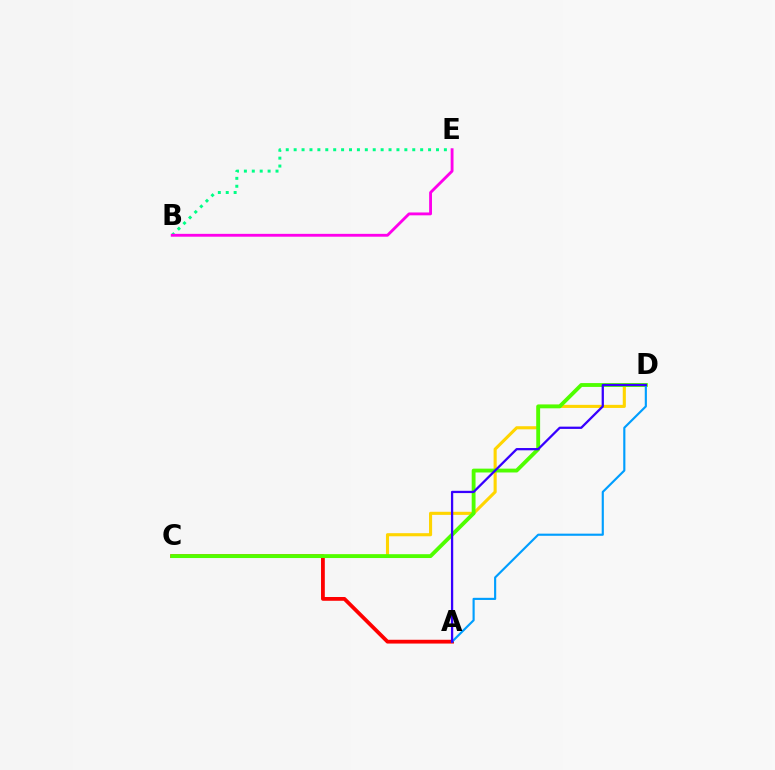{('A', 'C'): [{'color': '#ff0000', 'line_style': 'solid', 'thickness': 2.72}], ('C', 'D'): [{'color': '#ffd500', 'line_style': 'solid', 'thickness': 2.23}, {'color': '#4fff00', 'line_style': 'solid', 'thickness': 2.77}], ('B', 'E'): [{'color': '#00ff86', 'line_style': 'dotted', 'thickness': 2.15}, {'color': '#ff00ed', 'line_style': 'solid', 'thickness': 2.05}], ('A', 'D'): [{'color': '#009eff', 'line_style': 'solid', 'thickness': 1.54}, {'color': '#3700ff', 'line_style': 'solid', 'thickness': 1.64}]}